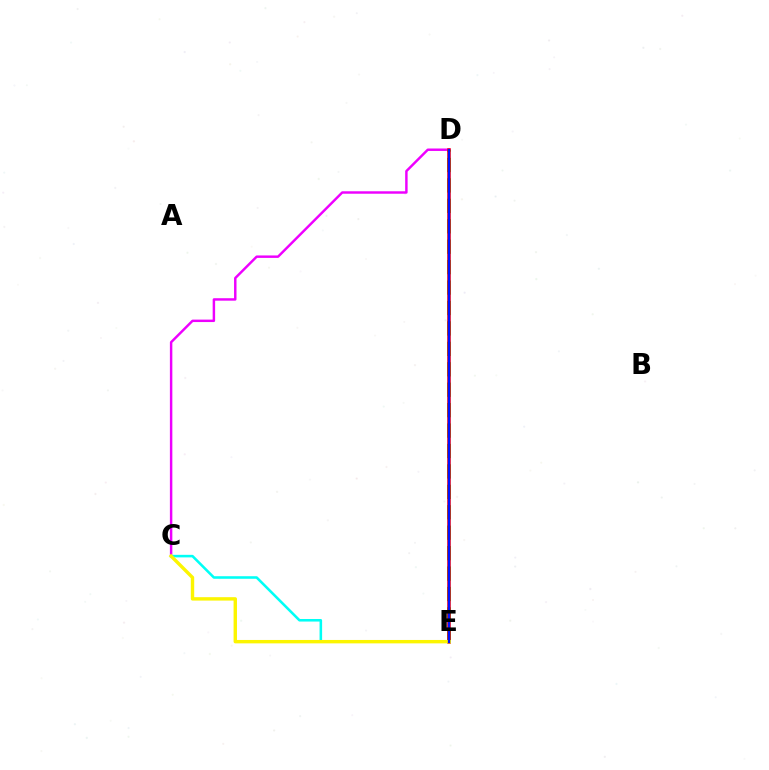{('C', 'D'): [{'color': '#ee00ff', 'line_style': 'solid', 'thickness': 1.77}], ('D', 'E'): [{'color': '#08ff00', 'line_style': 'dashed', 'thickness': 2.78}, {'color': '#ff0000', 'line_style': 'solid', 'thickness': 2.53}, {'color': '#0010ff', 'line_style': 'solid', 'thickness': 1.66}], ('C', 'E'): [{'color': '#00fff6', 'line_style': 'solid', 'thickness': 1.84}, {'color': '#fcf500', 'line_style': 'solid', 'thickness': 2.45}]}